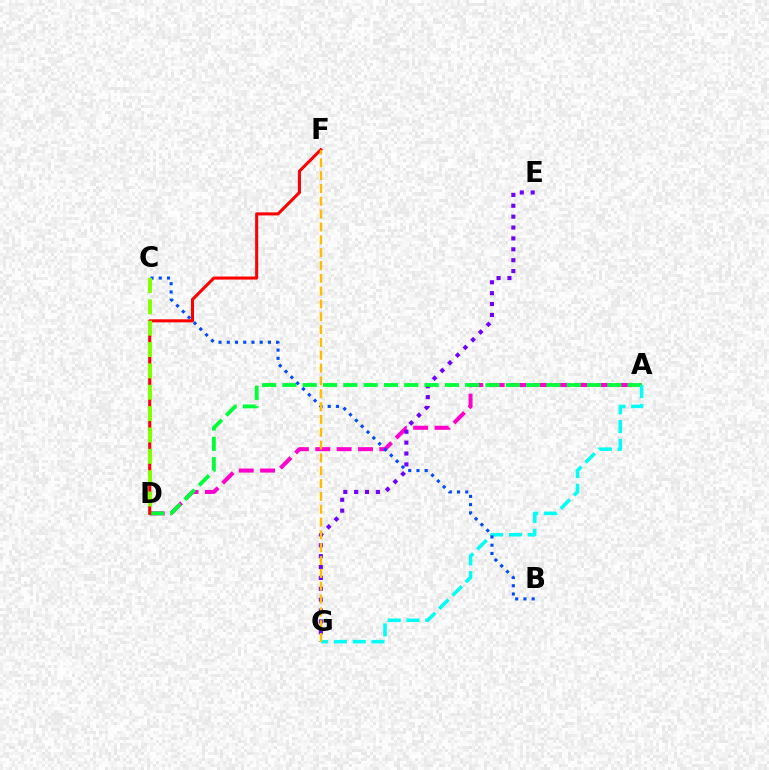{('A', 'D'): [{'color': '#ff00cf', 'line_style': 'dashed', 'thickness': 2.9}, {'color': '#00ff39', 'line_style': 'dashed', 'thickness': 2.76}], ('E', 'G'): [{'color': '#7200ff', 'line_style': 'dotted', 'thickness': 2.96}], ('D', 'F'): [{'color': '#ff0000', 'line_style': 'solid', 'thickness': 2.2}], ('A', 'G'): [{'color': '#00fff6', 'line_style': 'dashed', 'thickness': 2.55}], ('B', 'C'): [{'color': '#004bff', 'line_style': 'dotted', 'thickness': 2.24}], ('C', 'D'): [{'color': '#84ff00', 'line_style': 'dashed', 'thickness': 2.9}], ('F', 'G'): [{'color': '#ffbd00', 'line_style': 'dashed', 'thickness': 1.74}]}